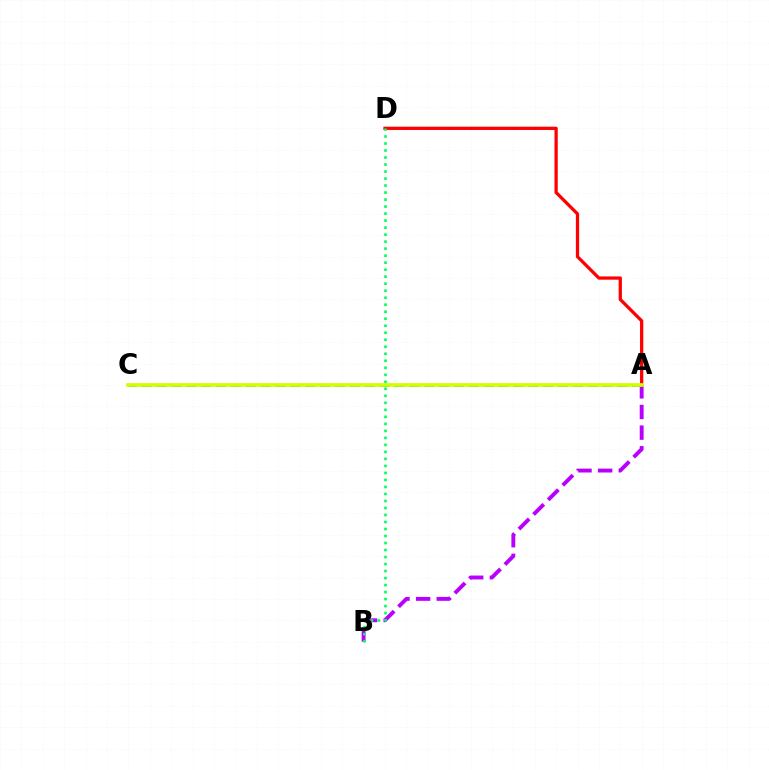{('A', 'B'): [{'color': '#b900ff', 'line_style': 'dashed', 'thickness': 2.8}], ('A', 'C'): [{'color': '#0074ff', 'line_style': 'dashed', 'thickness': 2.02}, {'color': '#d1ff00', 'line_style': 'solid', 'thickness': 2.64}], ('A', 'D'): [{'color': '#ff0000', 'line_style': 'solid', 'thickness': 2.35}], ('B', 'D'): [{'color': '#00ff5c', 'line_style': 'dotted', 'thickness': 1.9}]}